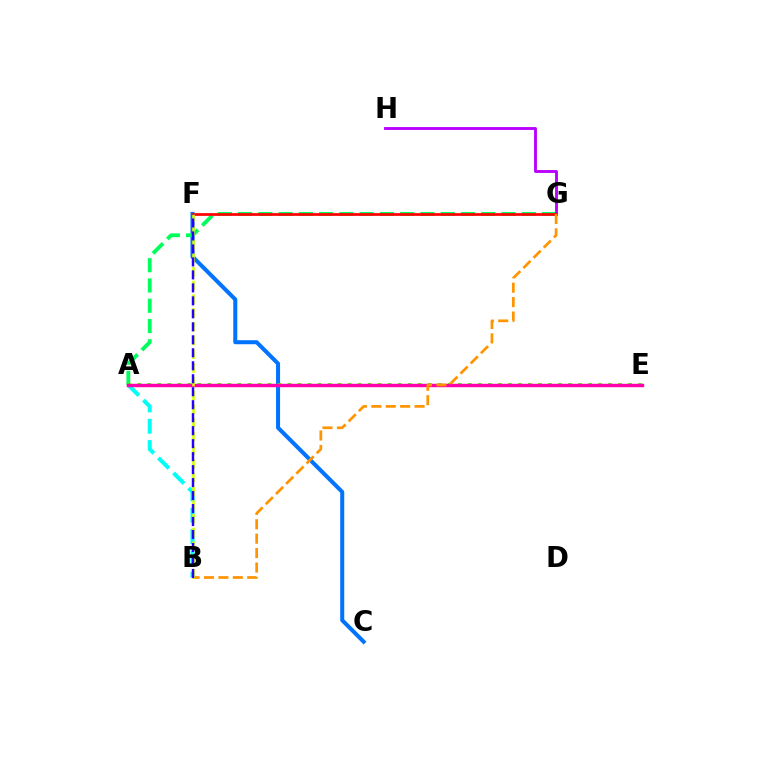{('C', 'F'): [{'color': '#0074ff', 'line_style': 'solid', 'thickness': 2.9}], ('A', 'G'): [{'color': '#00ff5c', 'line_style': 'dashed', 'thickness': 2.75}], ('G', 'H'): [{'color': '#b900ff', 'line_style': 'solid', 'thickness': 2.07}], ('A', 'E'): [{'color': '#3dff00', 'line_style': 'dotted', 'thickness': 2.72}, {'color': '#ff00ac', 'line_style': 'solid', 'thickness': 2.47}], ('F', 'G'): [{'color': '#ff0000', 'line_style': 'solid', 'thickness': 1.96}], ('A', 'B'): [{'color': '#00fff6', 'line_style': 'dashed', 'thickness': 2.9}], ('B', 'G'): [{'color': '#ff9400', 'line_style': 'dashed', 'thickness': 1.96}], ('B', 'F'): [{'color': '#d1ff00', 'line_style': 'dashed', 'thickness': 1.86}, {'color': '#2500ff', 'line_style': 'dashed', 'thickness': 1.76}]}